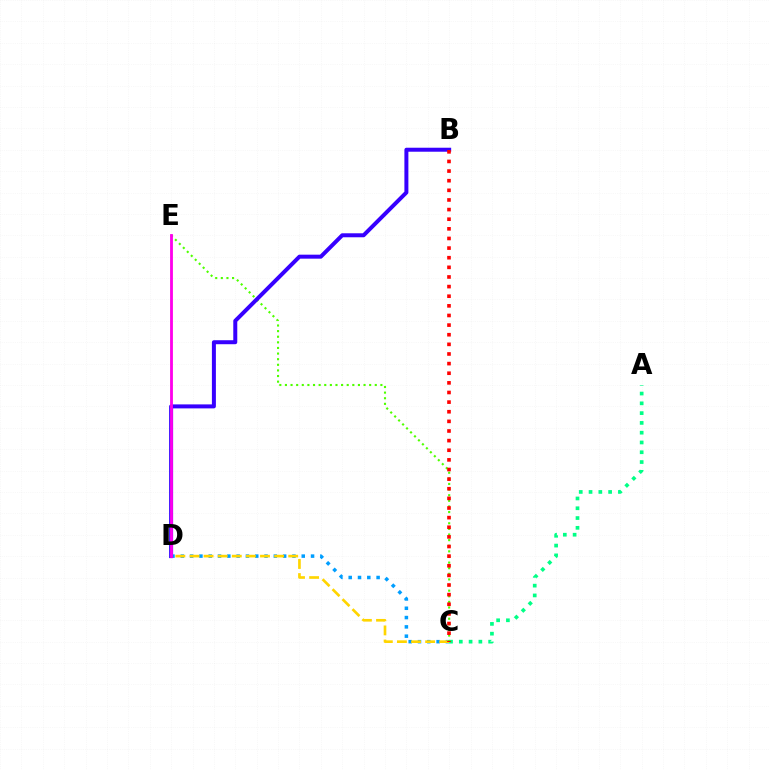{('C', 'D'): [{'color': '#009eff', 'line_style': 'dotted', 'thickness': 2.53}, {'color': '#ffd500', 'line_style': 'dashed', 'thickness': 1.92}], ('A', 'C'): [{'color': '#00ff86', 'line_style': 'dotted', 'thickness': 2.66}], ('C', 'E'): [{'color': '#4fff00', 'line_style': 'dotted', 'thickness': 1.53}], ('B', 'D'): [{'color': '#3700ff', 'line_style': 'solid', 'thickness': 2.87}], ('B', 'C'): [{'color': '#ff0000', 'line_style': 'dotted', 'thickness': 2.62}], ('D', 'E'): [{'color': '#ff00ed', 'line_style': 'solid', 'thickness': 2.04}]}